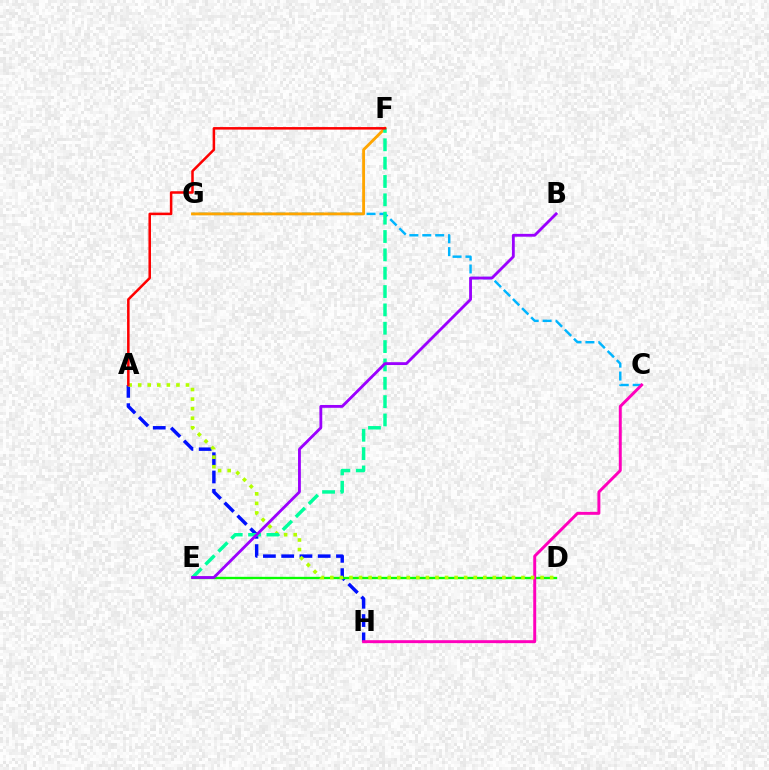{('A', 'H'): [{'color': '#0010ff', 'line_style': 'dashed', 'thickness': 2.48}], ('D', 'E'): [{'color': '#08ff00', 'line_style': 'solid', 'thickness': 1.68}], ('C', 'G'): [{'color': '#00b5ff', 'line_style': 'dashed', 'thickness': 1.75}], ('F', 'G'): [{'color': '#ffa500', 'line_style': 'solid', 'thickness': 2.06}], ('C', 'H'): [{'color': '#ff00bd', 'line_style': 'solid', 'thickness': 2.13}], ('A', 'D'): [{'color': '#b3ff00', 'line_style': 'dotted', 'thickness': 2.6}], ('E', 'F'): [{'color': '#00ff9d', 'line_style': 'dashed', 'thickness': 2.49}], ('B', 'E'): [{'color': '#9b00ff', 'line_style': 'solid', 'thickness': 2.04}], ('A', 'F'): [{'color': '#ff0000', 'line_style': 'solid', 'thickness': 1.82}]}